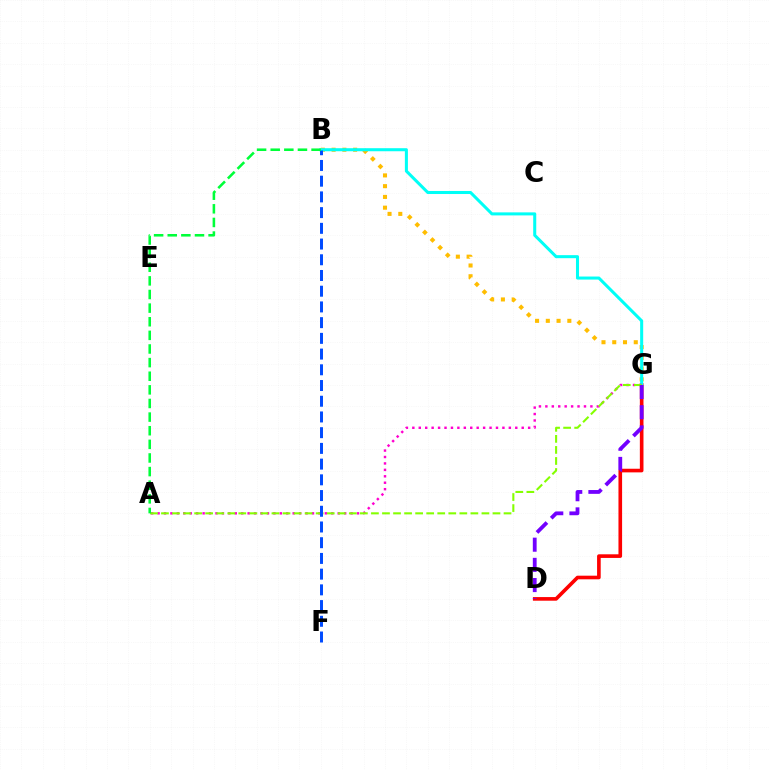{('D', 'G'): [{'color': '#ff0000', 'line_style': 'solid', 'thickness': 2.61}, {'color': '#7200ff', 'line_style': 'dashed', 'thickness': 2.74}], ('B', 'G'): [{'color': '#ffbd00', 'line_style': 'dotted', 'thickness': 2.92}, {'color': '#00fff6', 'line_style': 'solid', 'thickness': 2.19}], ('A', 'G'): [{'color': '#ff00cf', 'line_style': 'dotted', 'thickness': 1.75}, {'color': '#84ff00', 'line_style': 'dashed', 'thickness': 1.5}], ('B', 'F'): [{'color': '#004bff', 'line_style': 'dashed', 'thickness': 2.14}], ('A', 'B'): [{'color': '#00ff39', 'line_style': 'dashed', 'thickness': 1.85}]}